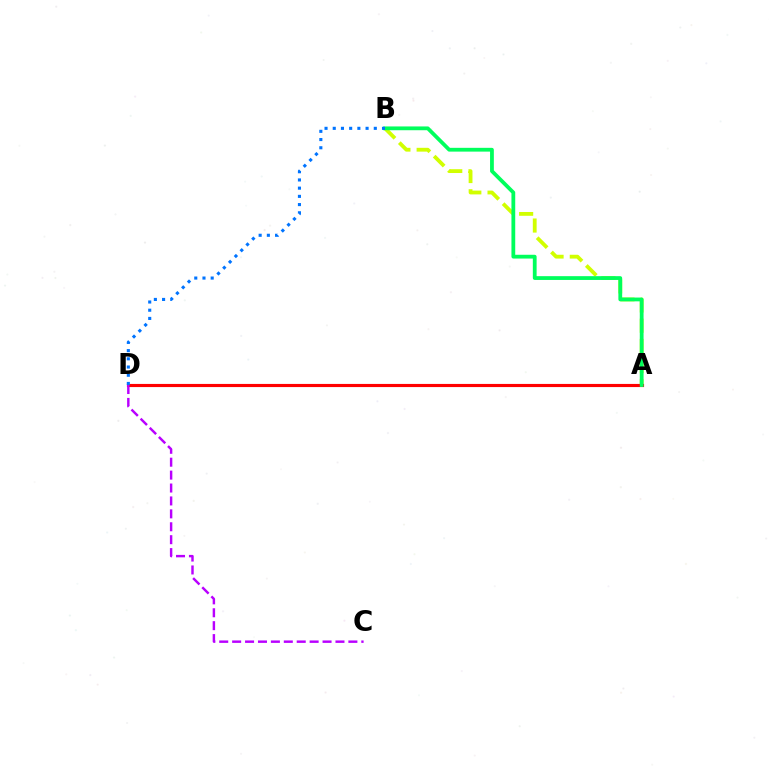{('A', 'B'): [{'color': '#d1ff00', 'line_style': 'dashed', 'thickness': 2.75}, {'color': '#00ff5c', 'line_style': 'solid', 'thickness': 2.73}], ('A', 'D'): [{'color': '#ff0000', 'line_style': 'solid', 'thickness': 2.26}], ('C', 'D'): [{'color': '#b900ff', 'line_style': 'dashed', 'thickness': 1.75}], ('B', 'D'): [{'color': '#0074ff', 'line_style': 'dotted', 'thickness': 2.23}]}